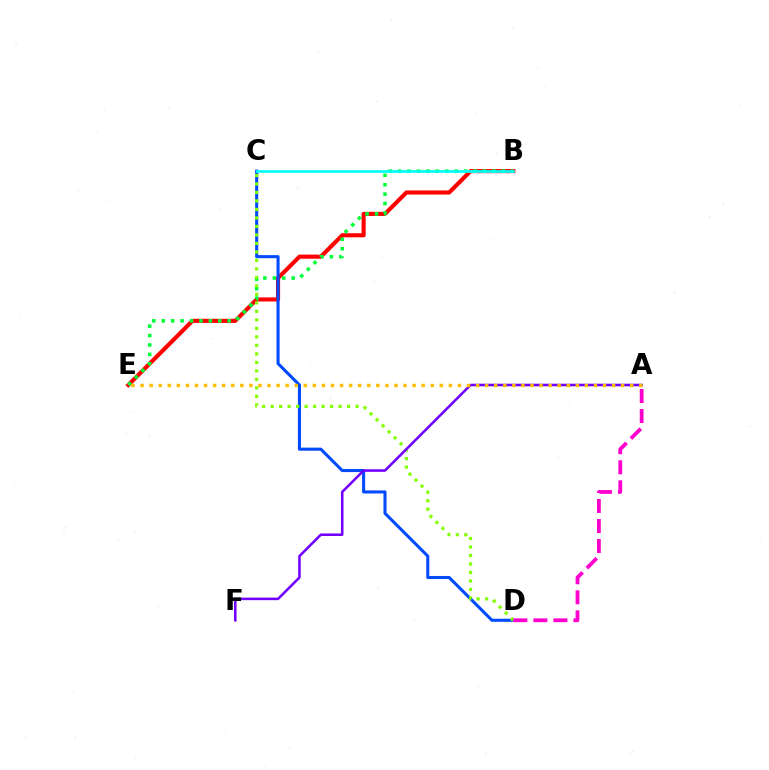{('B', 'E'): [{'color': '#ff0000', 'line_style': 'solid', 'thickness': 2.95}, {'color': '#00ff39', 'line_style': 'dotted', 'thickness': 2.56}], ('C', 'D'): [{'color': '#004bff', 'line_style': 'solid', 'thickness': 2.21}, {'color': '#84ff00', 'line_style': 'dotted', 'thickness': 2.31}], ('B', 'C'): [{'color': '#00fff6', 'line_style': 'solid', 'thickness': 1.95}], ('A', 'F'): [{'color': '#7200ff', 'line_style': 'solid', 'thickness': 1.83}], ('A', 'E'): [{'color': '#ffbd00', 'line_style': 'dotted', 'thickness': 2.46}], ('A', 'D'): [{'color': '#ff00cf', 'line_style': 'dashed', 'thickness': 2.72}]}